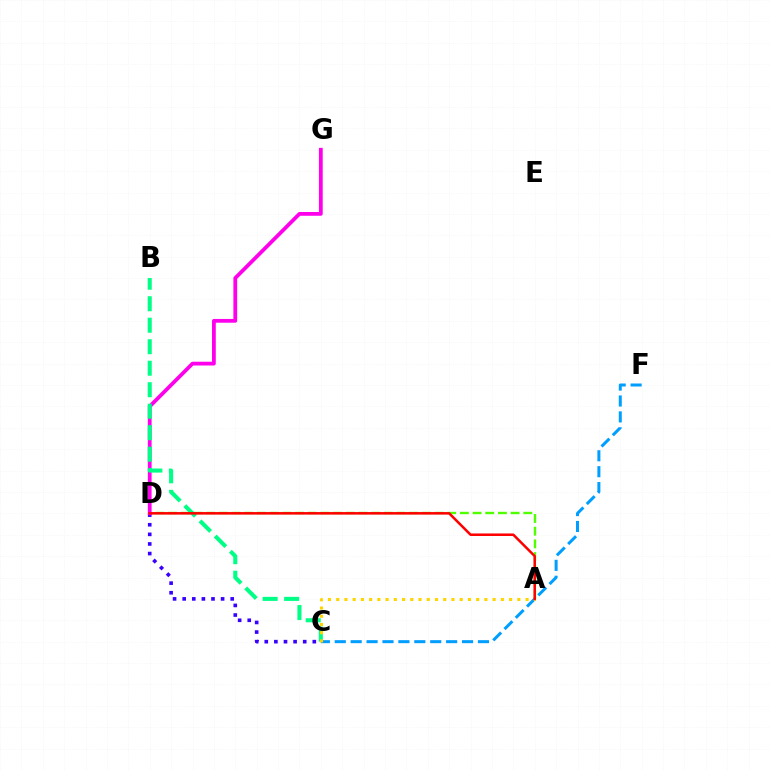{('C', 'D'): [{'color': '#3700ff', 'line_style': 'dotted', 'thickness': 2.61}], ('A', 'D'): [{'color': '#4fff00', 'line_style': 'dashed', 'thickness': 1.72}, {'color': '#ff0000', 'line_style': 'solid', 'thickness': 1.82}], ('C', 'F'): [{'color': '#009eff', 'line_style': 'dashed', 'thickness': 2.16}], ('D', 'G'): [{'color': '#ff00ed', 'line_style': 'solid', 'thickness': 2.72}], ('B', 'C'): [{'color': '#00ff86', 'line_style': 'dashed', 'thickness': 2.92}], ('A', 'C'): [{'color': '#ffd500', 'line_style': 'dotted', 'thickness': 2.24}]}